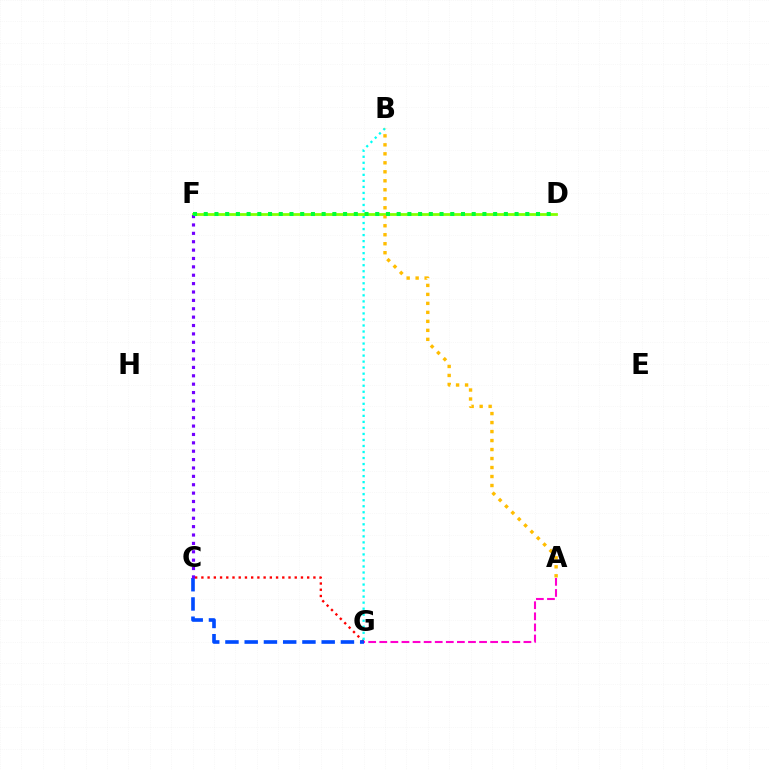{('C', 'G'): [{'color': '#ff0000', 'line_style': 'dotted', 'thickness': 1.69}, {'color': '#004bff', 'line_style': 'dashed', 'thickness': 2.61}], ('A', 'G'): [{'color': '#ff00cf', 'line_style': 'dashed', 'thickness': 1.51}], ('B', 'G'): [{'color': '#00fff6', 'line_style': 'dotted', 'thickness': 1.64}], ('D', 'F'): [{'color': '#84ff00', 'line_style': 'solid', 'thickness': 2.0}, {'color': '#00ff39', 'line_style': 'dotted', 'thickness': 2.91}], ('C', 'F'): [{'color': '#7200ff', 'line_style': 'dotted', 'thickness': 2.28}], ('A', 'B'): [{'color': '#ffbd00', 'line_style': 'dotted', 'thickness': 2.44}]}